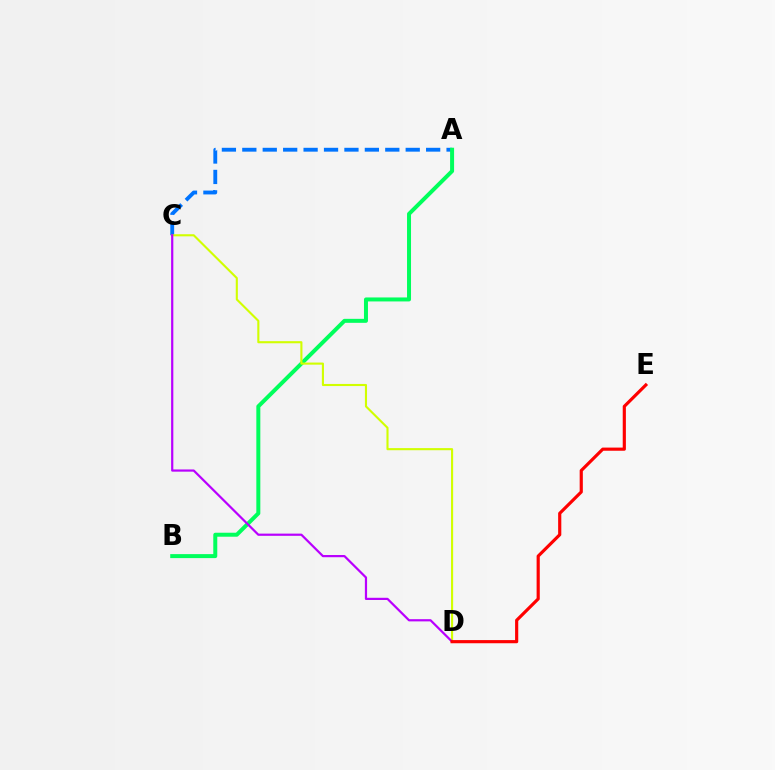{('A', 'C'): [{'color': '#0074ff', 'line_style': 'dashed', 'thickness': 2.77}], ('A', 'B'): [{'color': '#00ff5c', 'line_style': 'solid', 'thickness': 2.87}], ('C', 'D'): [{'color': '#d1ff00', 'line_style': 'solid', 'thickness': 1.52}, {'color': '#b900ff', 'line_style': 'solid', 'thickness': 1.59}], ('D', 'E'): [{'color': '#ff0000', 'line_style': 'solid', 'thickness': 2.28}]}